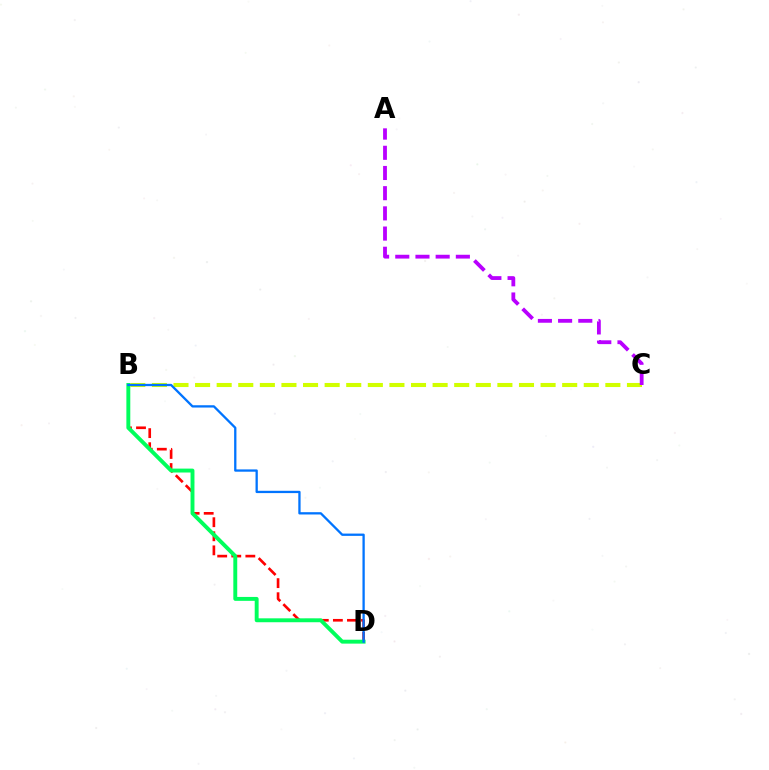{('B', 'D'): [{'color': '#ff0000', 'line_style': 'dashed', 'thickness': 1.91}, {'color': '#00ff5c', 'line_style': 'solid', 'thickness': 2.82}, {'color': '#0074ff', 'line_style': 'solid', 'thickness': 1.65}], ('B', 'C'): [{'color': '#d1ff00', 'line_style': 'dashed', 'thickness': 2.93}], ('A', 'C'): [{'color': '#b900ff', 'line_style': 'dashed', 'thickness': 2.74}]}